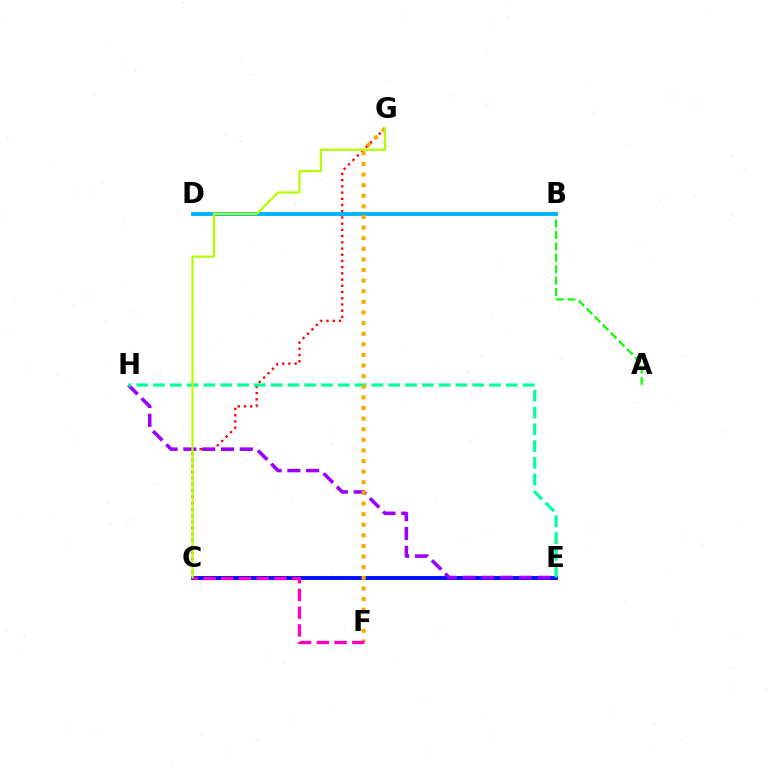{('C', 'G'): [{'color': '#ff0000', 'line_style': 'dotted', 'thickness': 1.69}, {'color': '#b3ff00', 'line_style': 'solid', 'thickness': 1.61}], ('C', 'E'): [{'color': '#0010ff', 'line_style': 'solid', 'thickness': 2.83}], ('A', 'B'): [{'color': '#08ff00', 'line_style': 'dashed', 'thickness': 1.55}], ('E', 'H'): [{'color': '#9b00ff', 'line_style': 'dashed', 'thickness': 2.56}, {'color': '#00ff9d', 'line_style': 'dashed', 'thickness': 2.28}], ('B', 'D'): [{'color': '#00b5ff', 'line_style': 'solid', 'thickness': 2.82}], ('F', 'G'): [{'color': '#ffa500', 'line_style': 'dotted', 'thickness': 2.88}], ('C', 'F'): [{'color': '#ff00bd', 'line_style': 'dashed', 'thickness': 2.41}]}